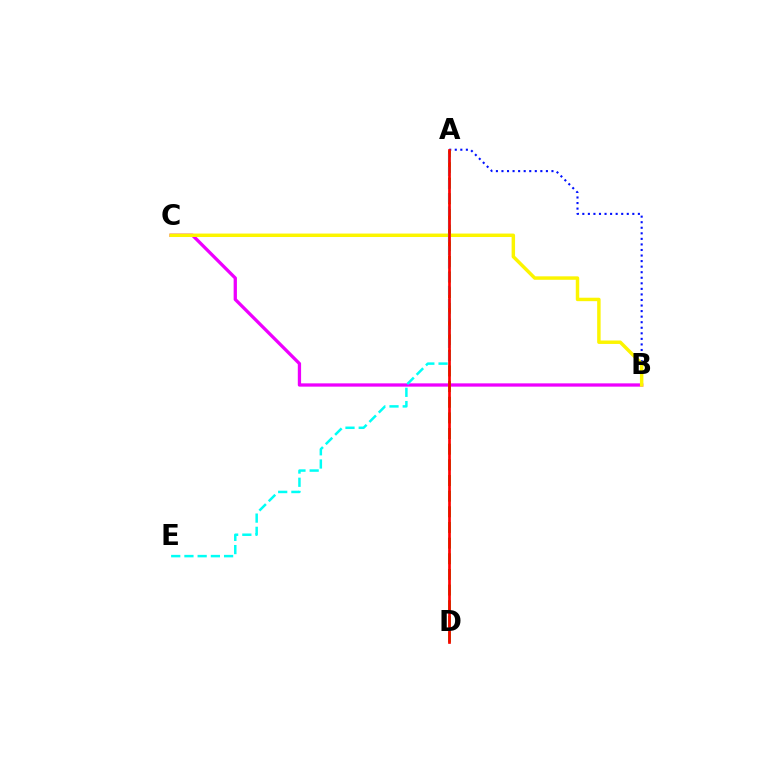{('B', 'C'): [{'color': '#ee00ff', 'line_style': 'solid', 'thickness': 2.37}, {'color': '#fcf500', 'line_style': 'solid', 'thickness': 2.48}], ('A', 'B'): [{'color': '#0010ff', 'line_style': 'dotted', 'thickness': 1.51}], ('A', 'D'): [{'color': '#08ff00', 'line_style': 'dashed', 'thickness': 2.13}, {'color': '#ff0000', 'line_style': 'solid', 'thickness': 1.94}], ('A', 'E'): [{'color': '#00fff6', 'line_style': 'dashed', 'thickness': 1.8}]}